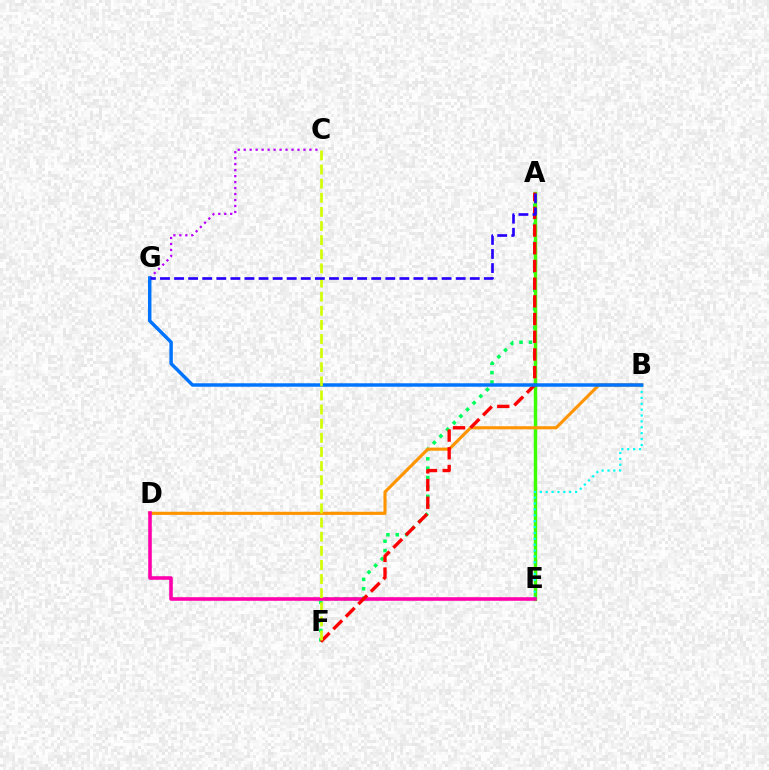{('C', 'G'): [{'color': '#b900ff', 'line_style': 'dotted', 'thickness': 1.62}], ('A', 'F'): [{'color': '#00ff5c', 'line_style': 'dotted', 'thickness': 2.55}, {'color': '#ff0000', 'line_style': 'dashed', 'thickness': 2.41}], ('A', 'E'): [{'color': '#3dff00', 'line_style': 'solid', 'thickness': 2.48}], ('B', 'D'): [{'color': '#ff9400', 'line_style': 'solid', 'thickness': 2.24}], ('B', 'E'): [{'color': '#00fff6', 'line_style': 'dotted', 'thickness': 1.6}], ('D', 'E'): [{'color': '#ff00ac', 'line_style': 'solid', 'thickness': 2.57}], ('B', 'G'): [{'color': '#0074ff', 'line_style': 'solid', 'thickness': 2.49}], ('C', 'F'): [{'color': '#d1ff00', 'line_style': 'dashed', 'thickness': 1.92}], ('A', 'G'): [{'color': '#2500ff', 'line_style': 'dashed', 'thickness': 1.91}]}